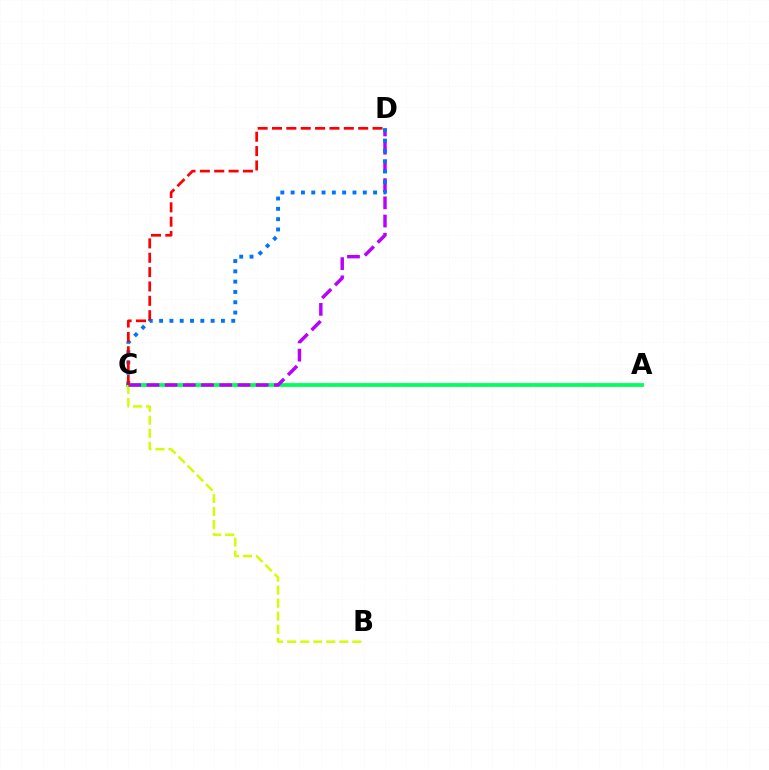{('A', 'C'): [{'color': '#00ff5c', 'line_style': 'solid', 'thickness': 2.73}], ('B', 'C'): [{'color': '#d1ff00', 'line_style': 'dashed', 'thickness': 1.77}], ('C', 'D'): [{'color': '#b900ff', 'line_style': 'dashed', 'thickness': 2.47}, {'color': '#0074ff', 'line_style': 'dotted', 'thickness': 2.8}, {'color': '#ff0000', 'line_style': 'dashed', 'thickness': 1.95}]}